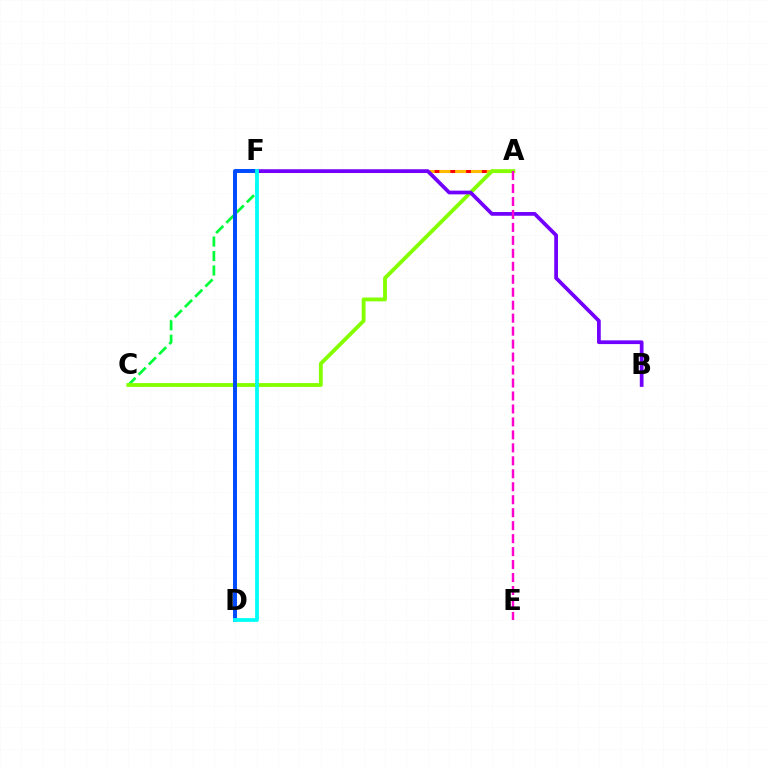{('C', 'F'): [{'color': '#00ff39', 'line_style': 'dashed', 'thickness': 1.97}], ('A', 'F'): [{'color': '#ff0000', 'line_style': 'solid', 'thickness': 2.2}, {'color': '#ffbd00', 'line_style': 'dashed', 'thickness': 2.14}], ('A', 'C'): [{'color': '#84ff00', 'line_style': 'solid', 'thickness': 2.76}], ('B', 'F'): [{'color': '#7200ff', 'line_style': 'solid', 'thickness': 2.69}], ('D', 'F'): [{'color': '#004bff', 'line_style': 'solid', 'thickness': 2.85}, {'color': '#00fff6', 'line_style': 'solid', 'thickness': 2.73}], ('A', 'E'): [{'color': '#ff00cf', 'line_style': 'dashed', 'thickness': 1.76}]}